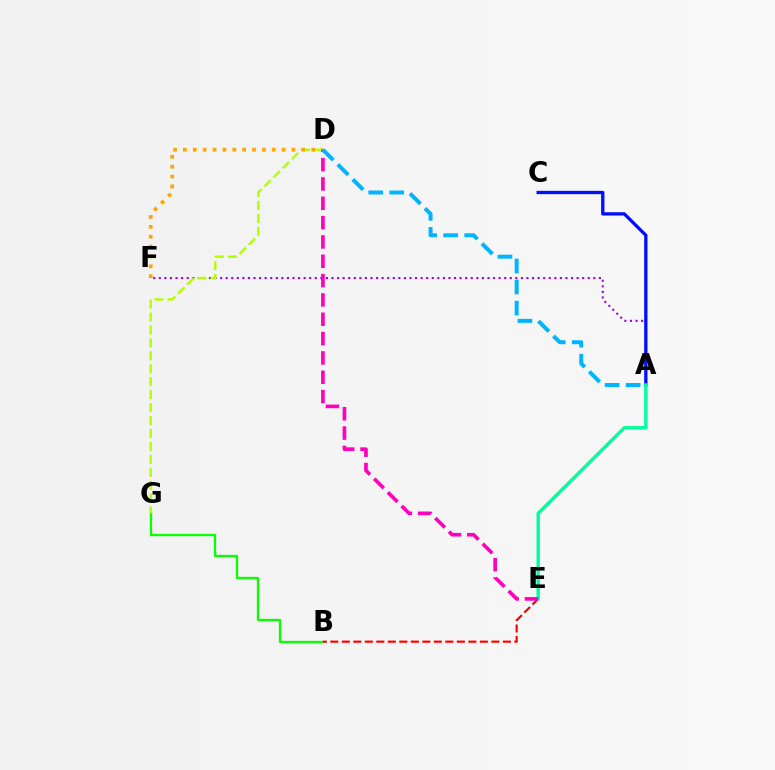{('B', 'G'): [{'color': '#08ff00', 'line_style': 'solid', 'thickness': 1.65}], ('A', 'F'): [{'color': '#9b00ff', 'line_style': 'dotted', 'thickness': 1.51}], ('B', 'E'): [{'color': '#ff0000', 'line_style': 'dashed', 'thickness': 1.56}], ('A', 'C'): [{'color': '#0010ff', 'line_style': 'solid', 'thickness': 2.38}], ('D', 'G'): [{'color': '#b3ff00', 'line_style': 'dashed', 'thickness': 1.76}], ('D', 'F'): [{'color': '#ffa500', 'line_style': 'dotted', 'thickness': 2.68}], ('A', 'E'): [{'color': '#00ff9d', 'line_style': 'solid', 'thickness': 2.43}], ('D', 'E'): [{'color': '#ff00bd', 'line_style': 'dashed', 'thickness': 2.63}], ('A', 'D'): [{'color': '#00b5ff', 'line_style': 'dashed', 'thickness': 2.86}]}